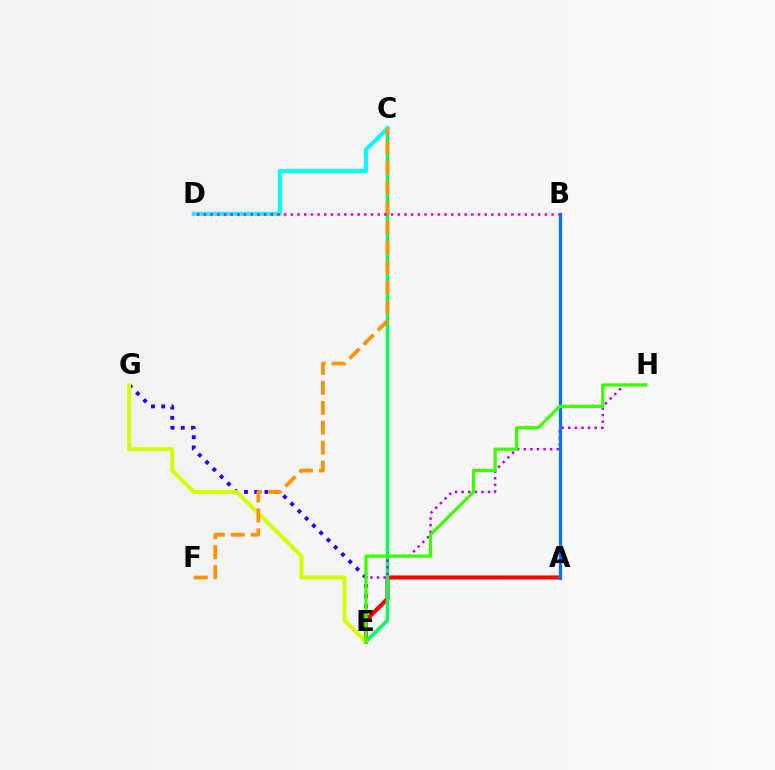{('E', 'G'): [{'color': '#2500ff', 'line_style': 'dotted', 'thickness': 2.78}, {'color': '#d1ff00', 'line_style': 'solid', 'thickness': 2.87}], ('A', 'E'): [{'color': '#ff0000', 'line_style': 'solid', 'thickness': 2.96}], ('C', 'E'): [{'color': '#00ff5c', 'line_style': 'solid', 'thickness': 2.5}], ('E', 'H'): [{'color': '#b900ff', 'line_style': 'dotted', 'thickness': 1.79}, {'color': '#3dff00', 'line_style': 'solid', 'thickness': 2.34}], ('A', 'B'): [{'color': '#0074ff', 'line_style': 'solid', 'thickness': 2.34}], ('C', 'D'): [{'color': '#00fff6', 'line_style': 'solid', 'thickness': 2.95}], ('C', 'F'): [{'color': '#ff9400', 'line_style': 'dashed', 'thickness': 2.71}], ('B', 'D'): [{'color': '#ff00ac', 'line_style': 'dotted', 'thickness': 1.82}]}